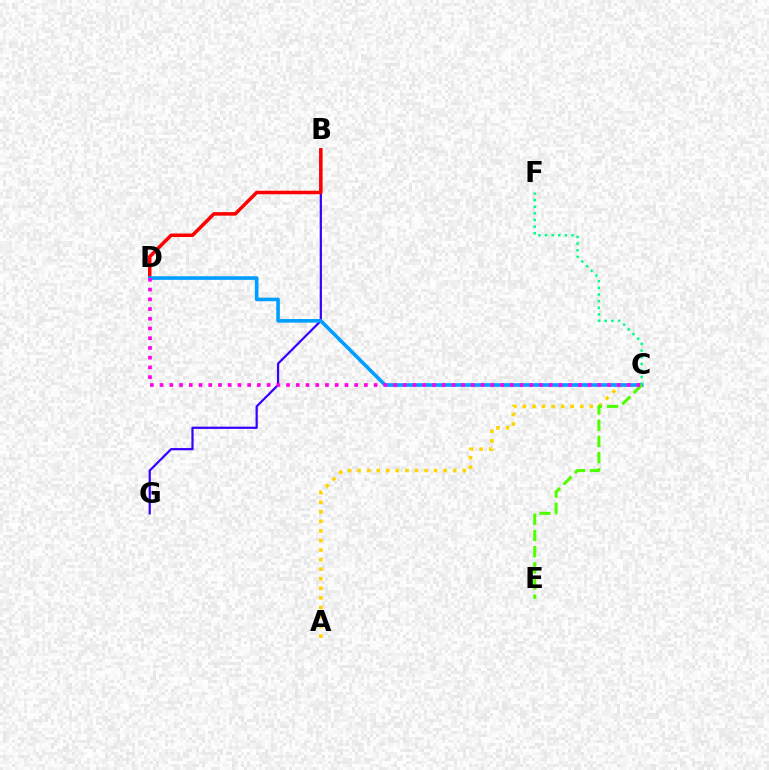{('B', 'G'): [{'color': '#3700ff', 'line_style': 'solid', 'thickness': 1.6}], ('B', 'D'): [{'color': '#ff0000', 'line_style': 'solid', 'thickness': 2.53}], ('A', 'C'): [{'color': '#ffd500', 'line_style': 'dotted', 'thickness': 2.6}], ('C', 'D'): [{'color': '#009eff', 'line_style': 'solid', 'thickness': 2.6}, {'color': '#ff00ed', 'line_style': 'dotted', 'thickness': 2.64}], ('C', 'E'): [{'color': '#4fff00', 'line_style': 'dashed', 'thickness': 2.2}], ('C', 'F'): [{'color': '#00ff86', 'line_style': 'dotted', 'thickness': 1.8}]}